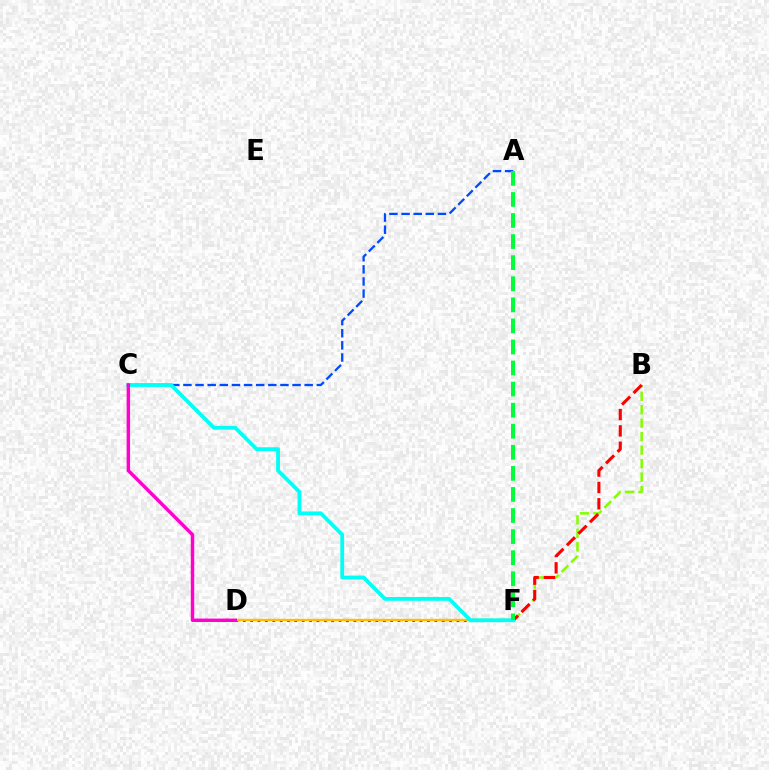{('D', 'F'): [{'color': '#7200ff', 'line_style': 'dotted', 'thickness': 2.0}, {'color': '#ffbd00', 'line_style': 'solid', 'thickness': 1.7}], ('B', 'F'): [{'color': '#84ff00', 'line_style': 'dashed', 'thickness': 1.83}, {'color': '#ff0000', 'line_style': 'dashed', 'thickness': 2.22}], ('A', 'C'): [{'color': '#004bff', 'line_style': 'dashed', 'thickness': 1.65}], ('C', 'F'): [{'color': '#00fff6', 'line_style': 'solid', 'thickness': 2.74}], ('A', 'F'): [{'color': '#00ff39', 'line_style': 'dashed', 'thickness': 2.86}], ('C', 'D'): [{'color': '#ff00cf', 'line_style': 'solid', 'thickness': 2.48}]}